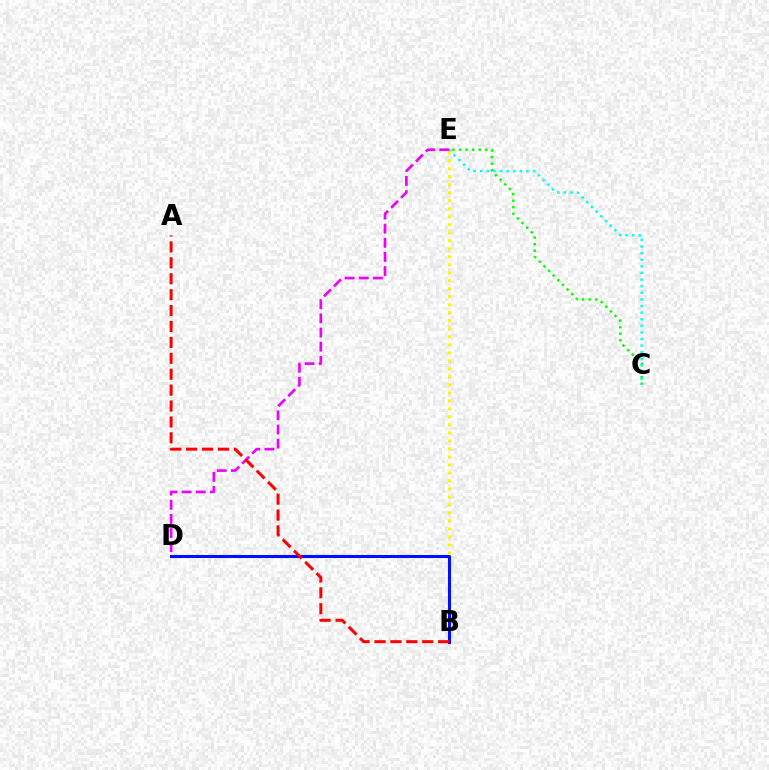{('C', 'E'): [{'color': '#08ff00', 'line_style': 'dotted', 'thickness': 1.78}, {'color': '#00fff6', 'line_style': 'dotted', 'thickness': 1.8}], ('D', 'E'): [{'color': '#ee00ff', 'line_style': 'dashed', 'thickness': 1.92}], ('B', 'E'): [{'color': '#fcf500', 'line_style': 'dotted', 'thickness': 2.17}], ('B', 'D'): [{'color': '#0010ff', 'line_style': 'solid', 'thickness': 2.2}], ('A', 'B'): [{'color': '#ff0000', 'line_style': 'dashed', 'thickness': 2.16}]}